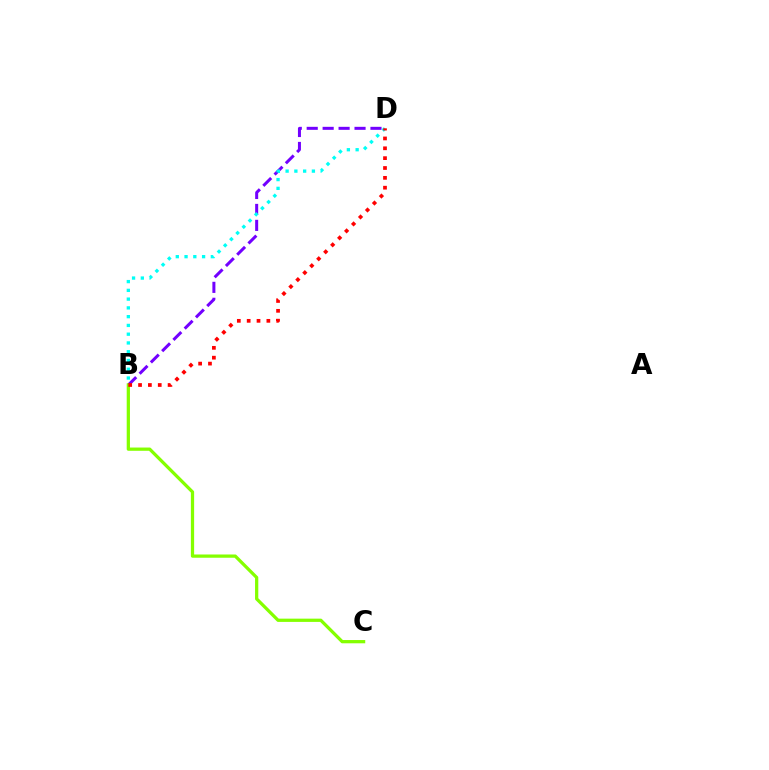{('B', 'D'): [{'color': '#7200ff', 'line_style': 'dashed', 'thickness': 2.17}, {'color': '#00fff6', 'line_style': 'dotted', 'thickness': 2.38}, {'color': '#ff0000', 'line_style': 'dotted', 'thickness': 2.68}], ('B', 'C'): [{'color': '#84ff00', 'line_style': 'solid', 'thickness': 2.34}]}